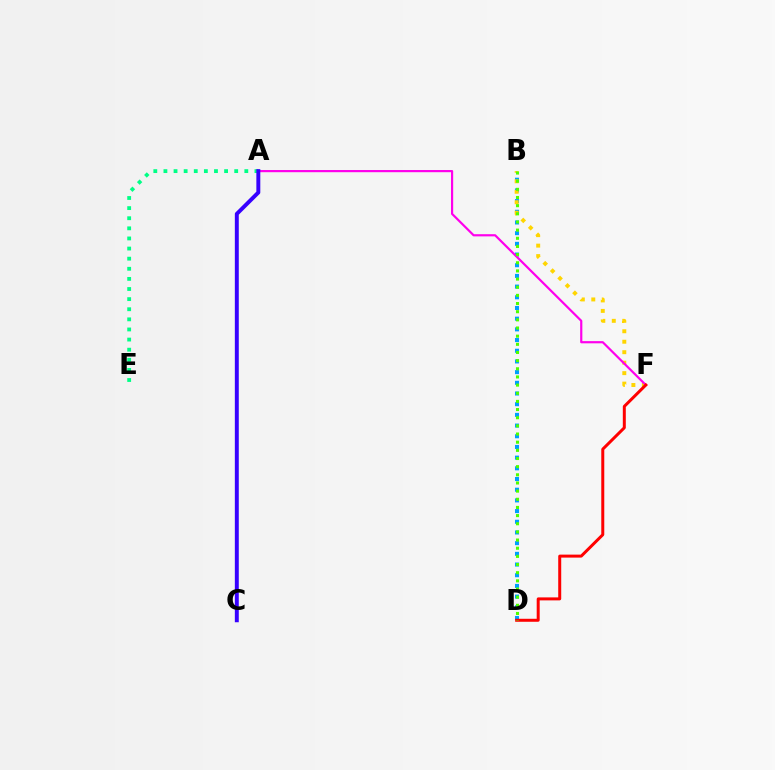{('A', 'E'): [{'color': '#00ff86', 'line_style': 'dotted', 'thickness': 2.75}], ('B', 'D'): [{'color': '#009eff', 'line_style': 'dotted', 'thickness': 2.9}, {'color': '#4fff00', 'line_style': 'dotted', 'thickness': 2.22}], ('B', 'F'): [{'color': '#ffd500', 'line_style': 'dotted', 'thickness': 2.85}], ('A', 'F'): [{'color': '#ff00ed', 'line_style': 'solid', 'thickness': 1.57}], ('D', 'F'): [{'color': '#ff0000', 'line_style': 'solid', 'thickness': 2.15}], ('A', 'C'): [{'color': '#3700ff', 'line_style': 'solid', 'thickness': 2.84}]}